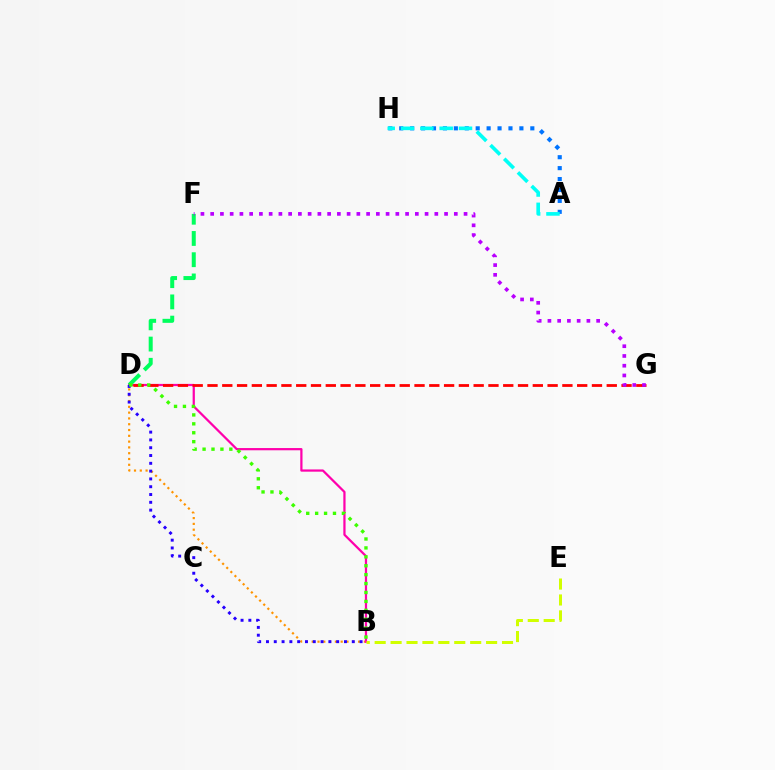{('B', 'D'): [{'color': '#ff9400', 'line_style': 'dotted', 'thickness': 1.57}, {'color': '#ff00ac', 'line_style': 'solid', 'thickness': 1.61}, {'color': '#2500ff', 'line_style': 'dotted', 'thickness': 2.12}, {'color': '#3dff00', 'line_style': 'dotted', 'thickness': 2.42}], ('A', 'H'): [{'color': '#0074ff', 'line_style': 'dotted', 'thickness': 2.97}, {'color': '#00fff6', 'line_style': 'dashed', 'thickness': 2.63}], ('D', 'G'): [{'color': '#ff0000', 'line_style': 'dashed', 'thickness': 2.01}], ('D', 'F'): [{'color': '#00ff5c', 'line_style': 'dashed', 'thickness': 2.89}], ('F', 'G'): [{'color': '#b900ff', 'line_style': 'dotted', 'thickness': 2.65}], ('B', 'E'): [{'color': '#d1ff00', 'line_style': 'dashed', 'thickness': 2.16}]}